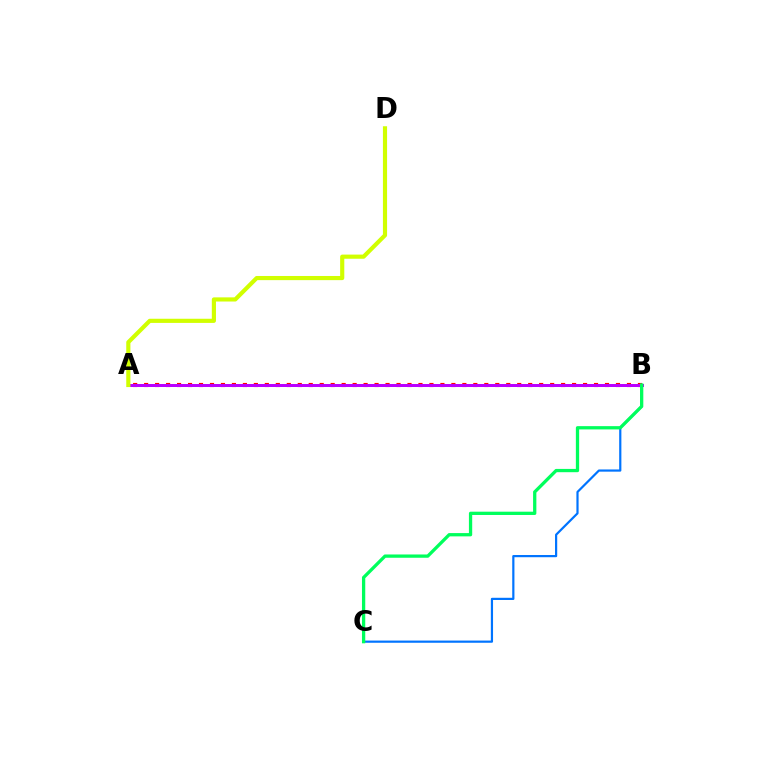{('A', 'B'): [{'color': '#ff0000', 'line_style': 'dotted', 'thickness': 2.98}, {'color': '#b900ff', 'line_style': 'solid', 'thickness': 2.16}], ('B', 'C'): [{'color': '#0074ff', 'line_style': 'solid', 'thickness': 1.58}, {'color': '#00ff5c', 'line_style': 'solid', 'thickness': 2.36}], ('A', 'D'): [{'color': '#d1ff00', 'line_style': 'solid', 'thickness': 2.99}]}